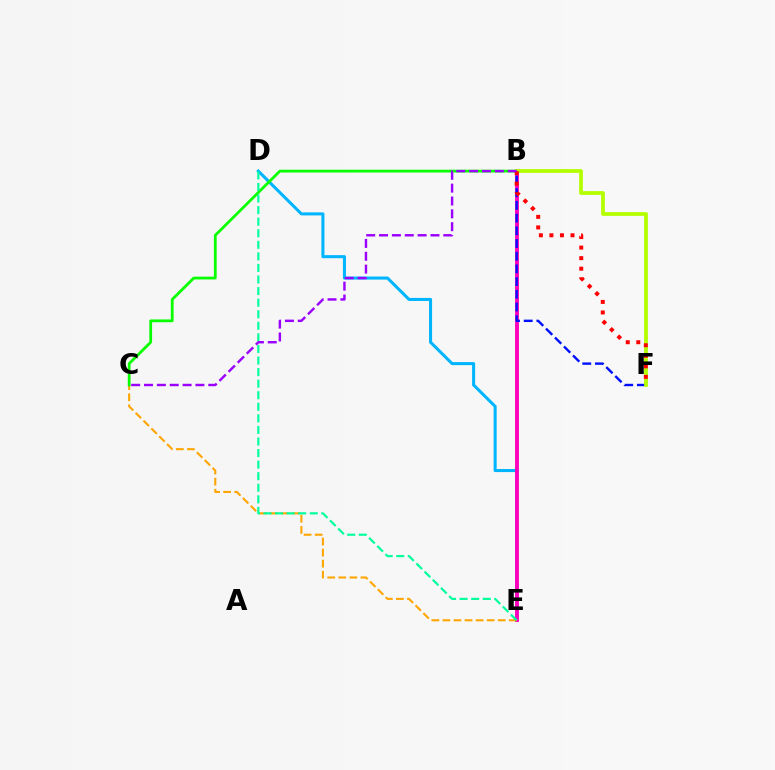{('D', 'E'): [{'color': '#00b5ff', 'line_style': 'solid', 'thickness': 2.19}, {'color': '#00ff9d', 'line_style': 'dashed', 'thickness': 1.57}], ('B', 'E'): [{'color': '#ff00bd', 'line_style': 'solid', 'thickness': 2.78}], ('C', 'E'): [{'color': '#ffa500', 'line_style': 'dashed', 'thickness': 1.5}], ('B', 'C'): [{'color': '#08ff00', 'line_style': 'solid', 'thickness': 2.01}, {'color': '#9b00ff', 'line_style': 'dashed', 'thickness': 1.75}], ('B', 'F'): [{'color': '#0010ff', 'line_style': 'dashed', 'thickness': 1.72}, {'color': '#b3ff00', 'line_style': 'solid', 'thickness': 2.71}, {'color': '#ff0000', 'line_style': 'dotted', 'thickness': 2.86}]}